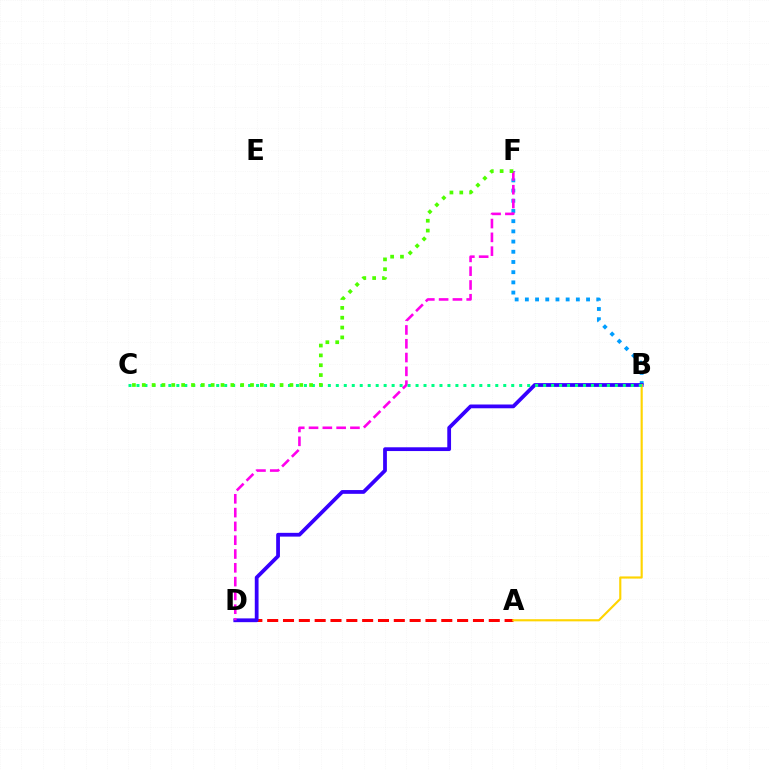{('A', 'D'): [{'color': '#ff0000', 'line_style': 'dashed', 'thickness': 2.15}], ('B', 'F'): [{'color': '#009eff', 'line_style': 'dotted', 'thickness': 2.77}], ('B', 'D'): [{'color': '#3700ff', 'line_style': 'solid', 'thickness': 2.72}], ('D', 'F'): [{'color': '#ff00ed', 'line_style': 'dashed', 'thickness': 1.87}], ('A', 'B'): [{'color': '#ffd500', 'line_style': 'solid', 'thickness': 1.55}], ('B', 'C'): [{'color': '#00ff86', 'line_style': 'dotted', 'thickness': 2.17}], ('C', 'F'): [{'color': '#4fff00', 'line_style': 'dotted', 'thickness': 2.67}]}